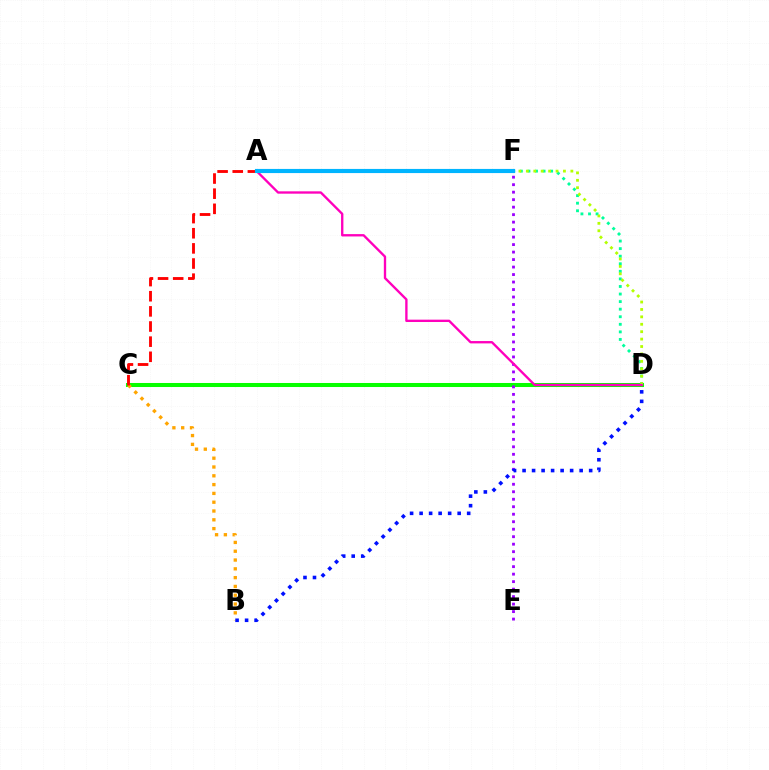{('C', 'D'): [{'color': '#08ff00', 'line_style': 'solid', 'thickness': 2.9}], ('D', 'F'): [{'color': '#00ff9d', 'line_style': 'dotted', 'thickness': 2.06}, {'color': '#b3ff00', 'line_style': 'dotted', 'thickness': 2.01}], ('E', 'F'): [{'color': '#9b00ff', 'line_style': 'dotted', 'thickness': 2.03}], ('B', 'C'): [{'color': '#ffa500', 'line_style': 'dotted', 'thickness': 2.39}], ('B', 'D'): [{'color': '#0010ff', 'line_style': 'dotted', 'thickness': 2.58}], ('A', 'D'): [{'color': '#ff00bd', 'line_style': 'solid', 'thickness': 1.69}], ('A', 'C'): [{'color': '#ff0000', 'line_style': 'dashed', 'thickness': 2.06}], ('A', 'F'): [{'color': '#00b5ff', 'line_style': 'solid', 'thickness': 2.98}]}